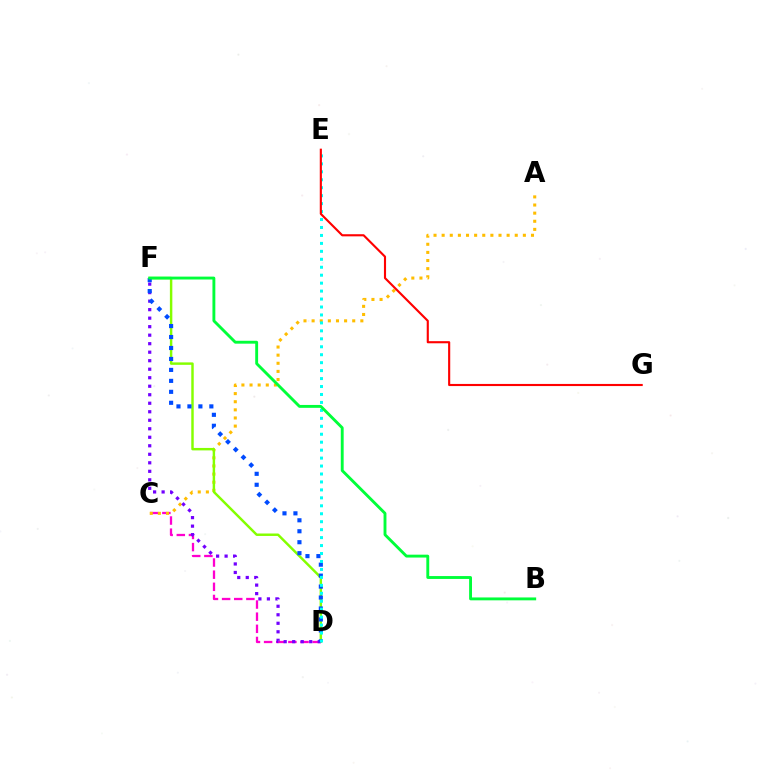{('C', 'D'): [{'color': '#ff00cf', 'line_style': 'dashed', 'thickness': 1.65}], ('A', 'C'): [{'color': '#ffbd00', 'line_style': 'dotted', 'thickness': 2.21}], ('D', 'F'): [{'color': '#84ff00', 'line_style': 'solid', 'thickness': 1.76}, {'color': '#7200ff', 'line_style': 'dotted', 'thickness': 2.31}, {'color': '#004bff', 'line_style': 'dotted', 'thickness': 2.98}], ('D', 'E'): [{'color': '#00fff6', 'line_style': 'dotted', 'thickness': 2.16}], ('B', 'F'): [{'color': '#00ff39', 'line_style': 'solid', 'thickness': 2.07}], ('E', 'G'): [{'color': '#ff0000', 'line_style': 'solid', 'thickness': 1.53}]}